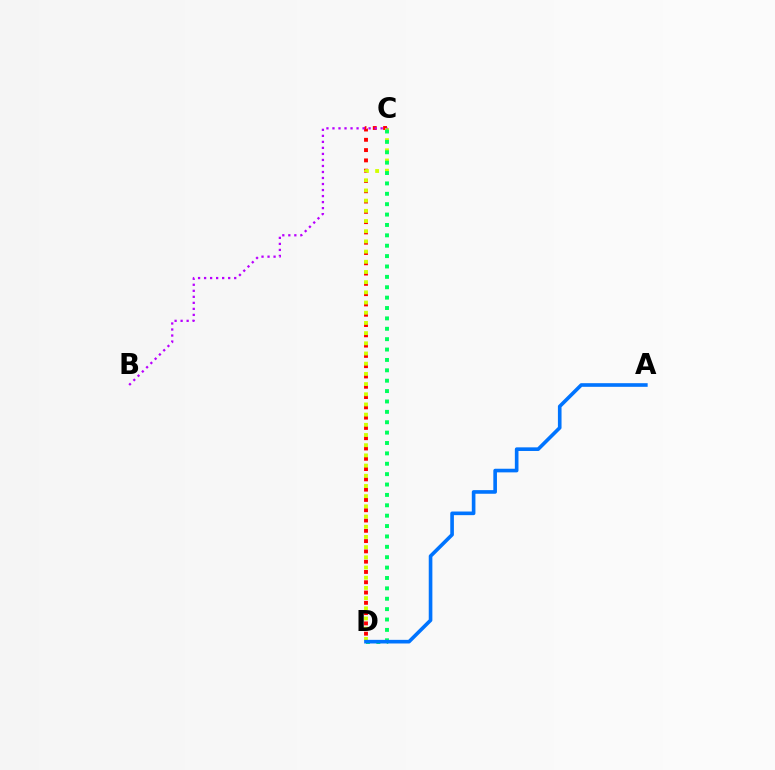{('C', 'D'): [{'color': '#ff0000', 'line_style': 'dotted', 'thickness': 2.8}, {'color': '#d1ff00', 'line_style': 'dotted', 'thickness': 2.77}, {'color': '#00ff5c', 'line_style': 'dotted', 'thickness': 2.82}], ('B', 'C'): [{'color': '#b900ff', 'line_style': 'dotted', 'thickness': 1.64}], ('A', 'D'): [{'color': '#0074ff', 'line_style': 'solid', 'thickness': 2.61}]}